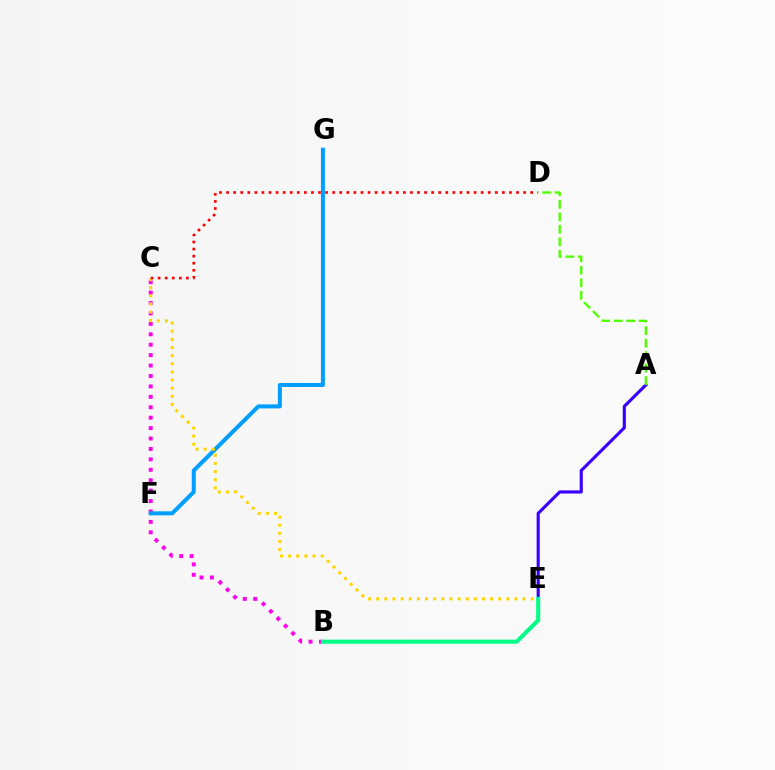{('B', 'C'): [{'color': '#ff00ed', 'line_style': 'dotted', 'thickness': 2.83}], ('F', 'G'): [{'color': '#009eff', 'line_style': 'solid', 'thickness': 2.89}], ('A', 'E'): [{'color': '#3700ff', 'line_style': 'solid', 'thickness': 2.25}], ('B', 'E'): [{'color': '#00ff86', 'line_style': 'solid', 'thickness': 2.93}], ('C', 'E'): [{'color': '#ffd500', 'line_style': 'dotted', 'thickness': 2.21}], ('C', 'D'): [{'color': '#ff0000', 'line_style': 'dotted', 'thickness': 1.92}], ('A', 'D'): [{'color': '#4fff00', 'line_style': 'dashed', 'thickness': 1.7}]}